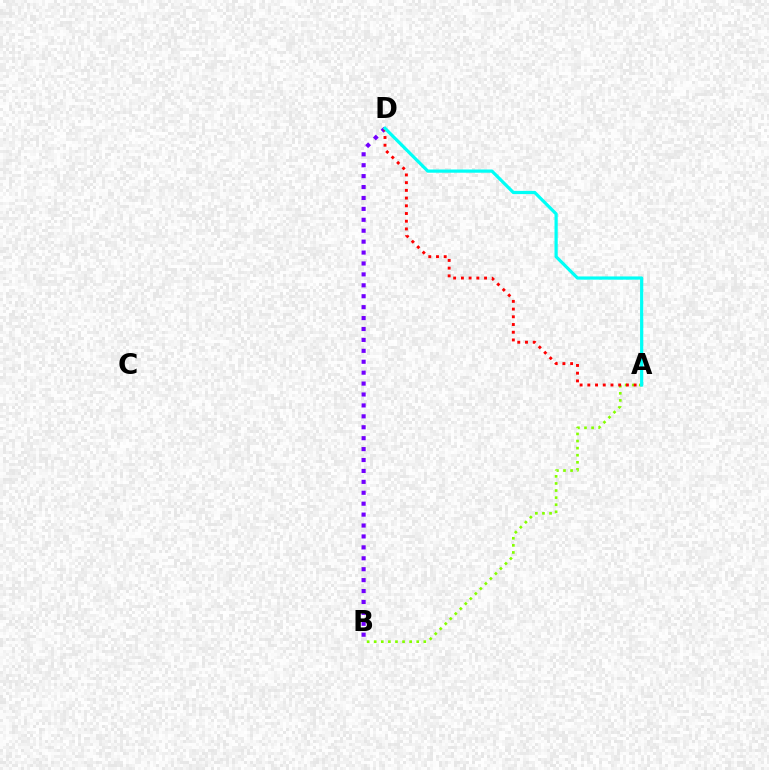{('A', 'B'): [{'color': '#84ff00', 'line_style': 'dotted', 'thickness': 1.93}], ('B', 'D'): [{'color': '#7200ff', 'line_style': 'dotted', 'thickness': 2.97}], ('A', 'D'): [{'color': '#ff0000', 'line_style': 'dotted', 'thickness': 2.1}, {'color': '#00fff6', 'line_style': 'solid', 'thickness': 2.31}]}